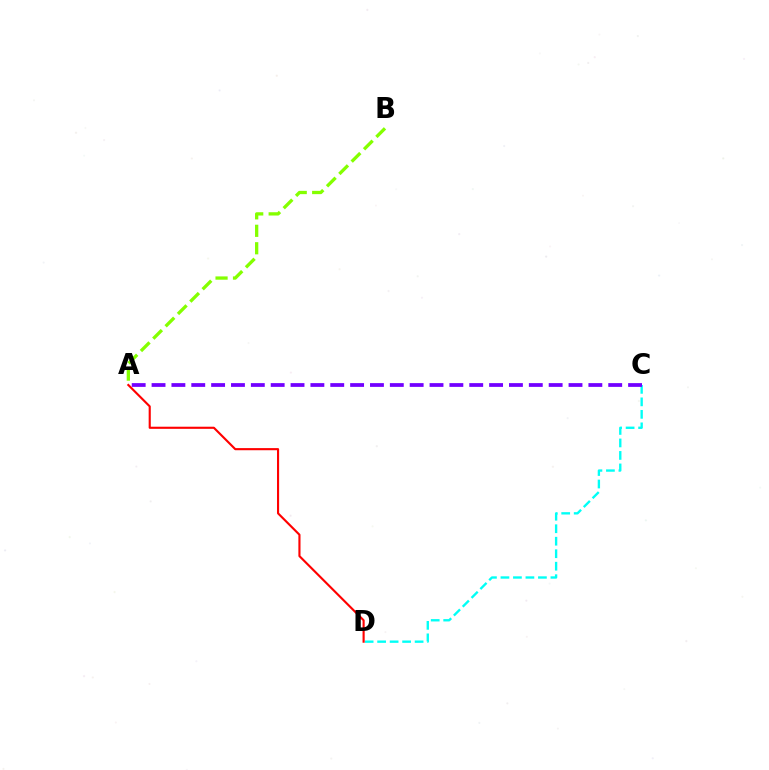{('C', 'D'): [{'color': '#00fff6', 'line_style': 'dashed', 'thickness': 1.7}], ('A', 'B'): [{'color': '#84ff00', 'line_style': 'dashed', 'thickness': 2.37}], ('A', 'D'): [{'color': '#ff0000', 'line_style': 'solid', 'thickness': 1.53}], ('A', 'C'): [{'color': '#7200ff', 'line_style': 'dashed', 'thickness': 2.7}]}